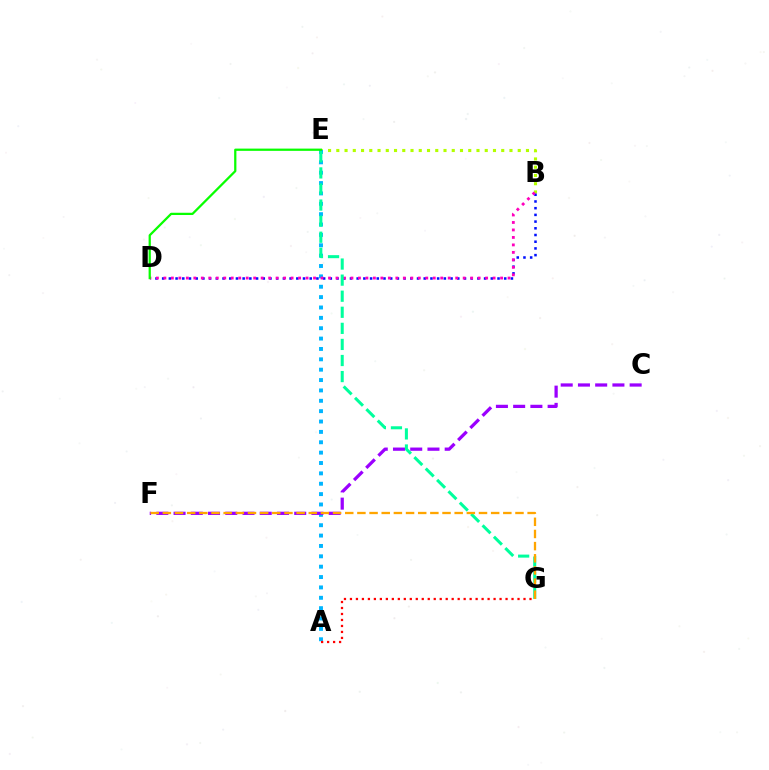{('B', 'E'): [{'color': '#b3ff00', 'line_style': 'dotted', 'thickness': 2.24}], ('A', 'E'): [{'color': '#00b5ff', 'line_style': 'dotted', 'thickness': 2.82}], ('B', 'D'): [{'color': '#0010ff', 'line_style': 'dotted', 'thickness': 1.82}, {'color': '#ff00bd', 'line_style': 'dotted', 'thickness': 2.03}], ('C', 'F'): [{'color': '#9b00ff', 'line_style': 'dashed', 'thickness': 2.34}], ('E', 'G'): [{'color': '#00ff9d', 'line_style': 'dashed', 'thickness': 2.18}], ('F', 'G'): [{'color': '#ffa500', 'line_style': 'dashed', 'thickness': 1.65}], ('D', 'E'): [{'color': '#08ff00', 'line_style': 'solid', 'thickness': 1.62}], ('A', 'G'): [{'color': '#ff0000', 'line_style': 'dotted', 'thickness': 1.63}]}